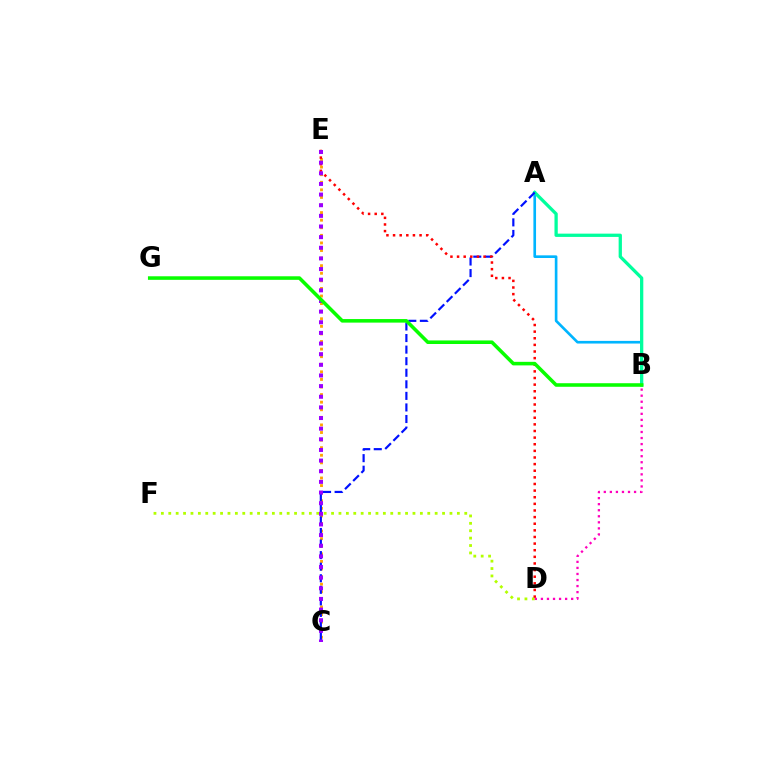{('D', 'F'): [{'color': '#b3ff00', 'line_style': 'dotted', 'thickness': 2.01}], ('B', 'D'): [{'color': '#ff00bd', 'line_style': 'dotted', 'thickness': 1.64}], ('C', 'E'): [{'color': '#ffa500', 'line_style': 'dotted', 'thickness': 2.06}, {'color': '#9b00ff', 'line_style': 'dotted', 'thickness': 2.89}], ('A', 'B'): [{'color': '#00b5ff', 'line_style': 'solid', 'thickness': 1.91}, {'color': '#00ff9d', 'line_style': 'solid', 'thickness': 2.36}], ('A', 'C'): [{'color': '#0010ff', 'line_style': 'dashed', 'thickness': 1.57}], ('D', 'E'): [{'color': '#ff0000', 'line_style': 'dotted', 'thickness': 1.8}], ('B', 'G'): [{'color': '#08ff00', 'line_style': 'solid', 'thickness': 2.56}]}